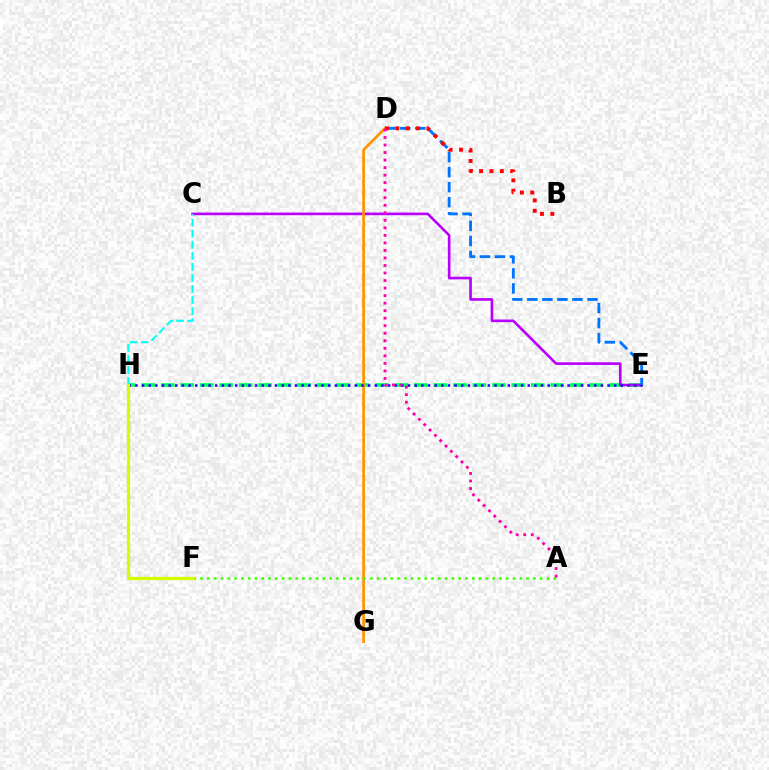{('E', 'H'): [{'color': '#00ff5c', 'line_style': 'dashed', 'thickness': 2.65}, {'color': '#2500ff', 'line_style': 'dotted', 'thickness': 1.81}], ('C', 'E'): [{'color': '#b900ff', 'line_style': 'solid', 'thickness': 1.91}], ('C', 'H'): [{'color': '#00fff6', 'line_style': 'dashed', 'thickness': 1.5}], ('D', 'G'): [{'color': '#ff9400', 'line_style': 'solid', 'thickness': 1.96}], ('D', 'E'): [{'color': '#0074ff', 'line_style': 'dashed', 'thickness': 2.04}], ('A', 'F'): [{'color': '#3dff00', 'line_style': 'dotted', 'thickness': 1.85}], ('F', 'H'): [{'color': '#d1ff00', 'line_style': 'solid', 'thickness': 2.32}], ('B', 'D'): [{'color': '#ff0000', 'line_style': 'dotted', 'thickness': 2.82}], ('A', 'D'): [{'color': '#ff00ac', 'line_style': 'dotted', 'thickness': 2.05}]}